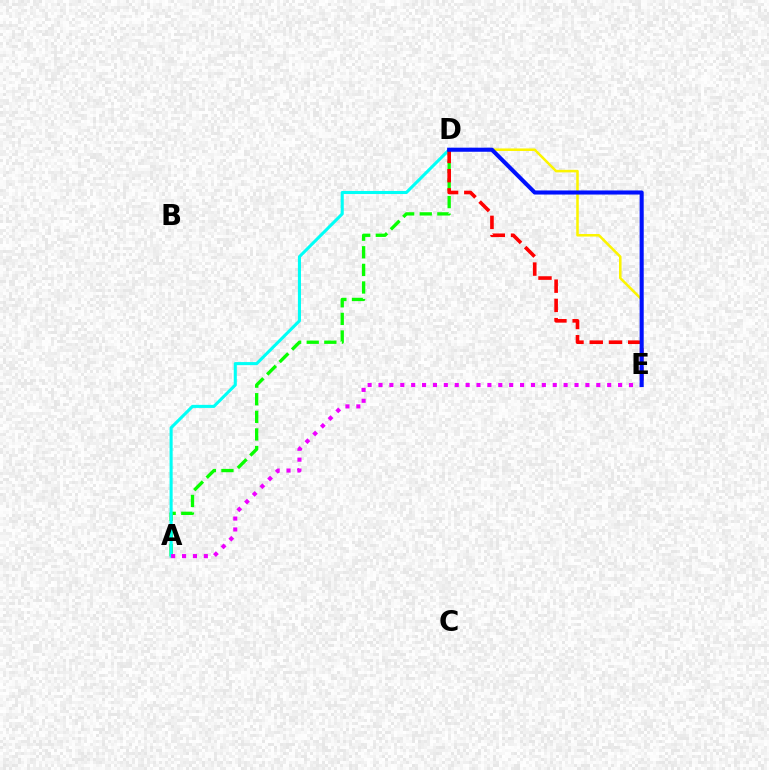{('A', 'D'): [{'color': '#08ff00', 'line_style': 'dashed', 'thickness': 2.39}, {'color': '#00fff6', 'line_style': 'solid', 'thickness': 2.21}], ('D', 'E'): [{'color': '#fcf500', 'line_style': 'solid', 'thickness': 1.83}, {'color': '#ff0000', 'line_style': 'dashed', 'thickness': 2.61}, {'color': '#0010ff', 'line_style': 'solid', 'thickness': 2.94}], ('A', 'E'): [{'color': '#ee00ff', 'line_style': 'dotted', 'thickness': 2.96}]}